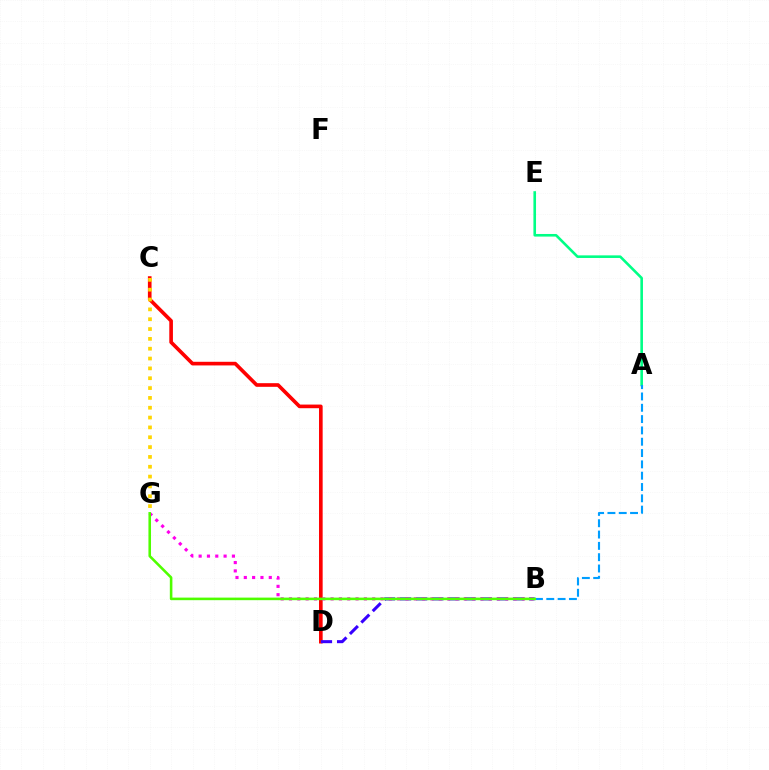{('C', 'D'): [{'color': '#ff0000', 'line_style': 'solid', 'thickness': 2.62}], ('A', 'E'): [{'color': '#00ff86', 'line_style': 'solid', 'thickness': 1.88}], ('B', 'D'): [{'color': '#3700ff', 'line_style': 'dashed', 'thickness': 2.19}], ('C', 'G'): [{'color': '#ffd500', 'line_style': 'dotted', 'thickness': 2.67}], ('B', 'G'): [{'color': '#ff00ed', 'line_style': 'dotted', 'thickness': 2.26}, {'color': '#4fff00', 'line_style': 'solid', 'thickness': 1.86}], ('A', 'B'): [{'color': '#009eff', 'line_style': 'dashed', 'thickness': 1.54}]}